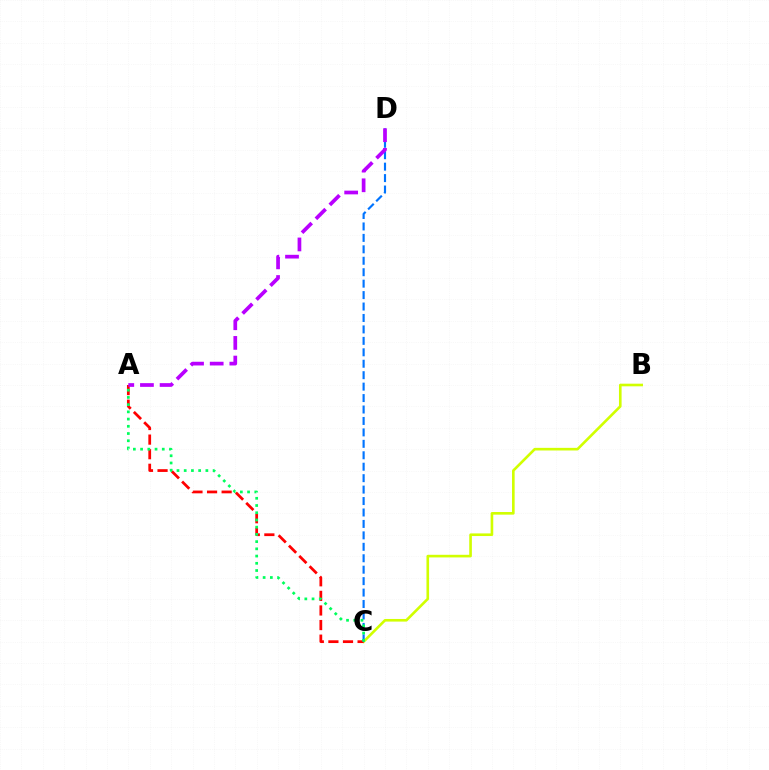{('B', 'C'): [{'color': '#d1ff00', 'line_style': 'solid', 'thickness': 1.89}], ('A', 'C'): [{'color': '#ff0000', 'line_style': 'dashed', 'thickness': 1.98}, {'color': '#00ff5c', 'line_style': 'dotted', 'thickness': 1.96}], ('C', 'D'): [{'color': '#0074ff', 'line_style': 'dashed', 'thickness': 1.55}], ('A', 'D'): [{'color': '#b900ff', 'line_style': 'dashed', 'thickness': 2.67}]}